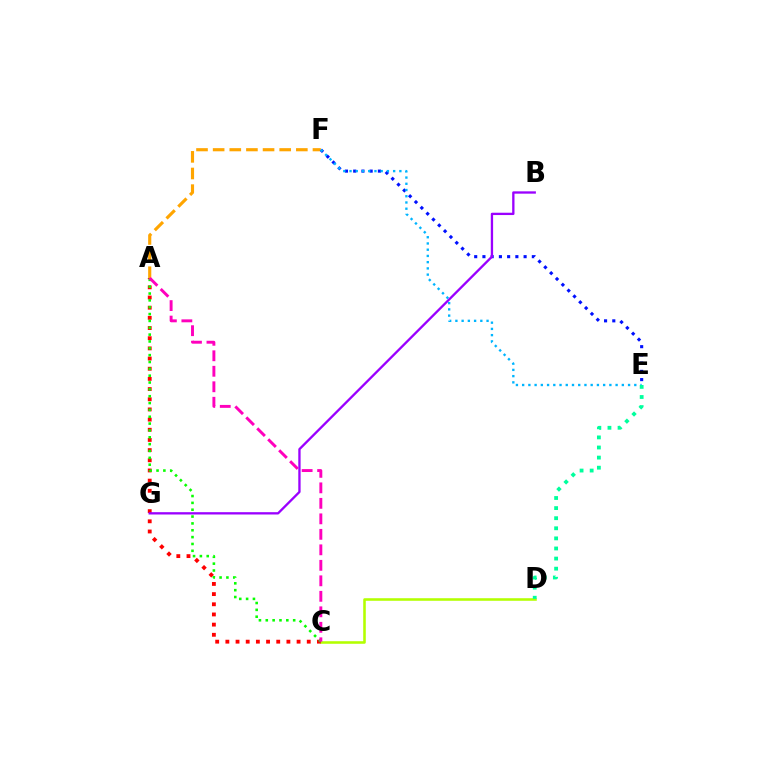{('A', 'F'): [{'color': '#ffa500', 'line_style': 'dashed', 'thickness': 2.26}], ('C', 'D'): [{'color': '#b3ff00', 'line_style': 'solid', 'thickness': 1.85}], ('A', 'C'): [{'color': '#ff0000', 'line_style': 'dotted', 'thickness': 2.76}, {'color': '#08ff00', 'line_style': 'dotted', 'thickness': 1.86}, {'color': '#ff00bd', 'line_style': 'dashed', 'thickness': 2.1}], ('E', 'F'): [{'color': '#0010ff', 'line_style': 'dotted', 'thickness': 2.24}, {'color': '#00b5ff', 'line_style': 'dotted', 'thickness': 1.69}], ('B', 'G'): [{'color': '#9b00ff', 'line_style': 'solid', 'thickness': 1.67}], ('D', 'E'): [{'color': '#00ff9d', 'line_style': 'dotted', 'thickness': 2.74}]}